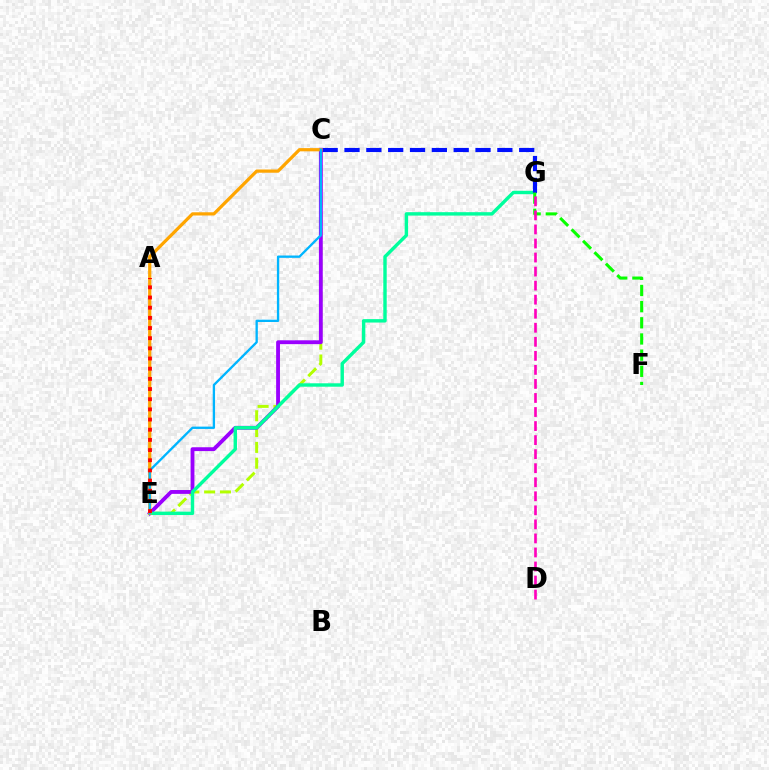{('C', 'E'): [{'color': '#b3ff00', 'line_style': 'dashed', 'thickness': 2.15}, {'color': '#9b00ff', 'line_style': 'solid', 'thickness': 2.76}, {'color': '#ffa500', 'line_style': 'solid', 'thickness': 2.32}, {'color': '#00b5ff', 'line_style': 'solid', 'thickness': 1.67}], ('E', 'G'): [{'color': '#00ff9d', 'line_style': 'solid', 'thickness': 2.46}], ('C', 'G'): [{'color': '#0010ff', 'line_style': 'dashed', 'thickness': 2.97}], ('F', 'G'): [{'color': '#08ff00', 'line_style': 'dashed', 'thickness': 2.2}], ('D', 'G'): [{'color': '#ff00bd', 'line_style': 'dashed', 'thickness': 1.91}], ('A', 'E'): [{'color': '#ff0000', 'line_style': 'dotted', 'thickness': 2.76}]}